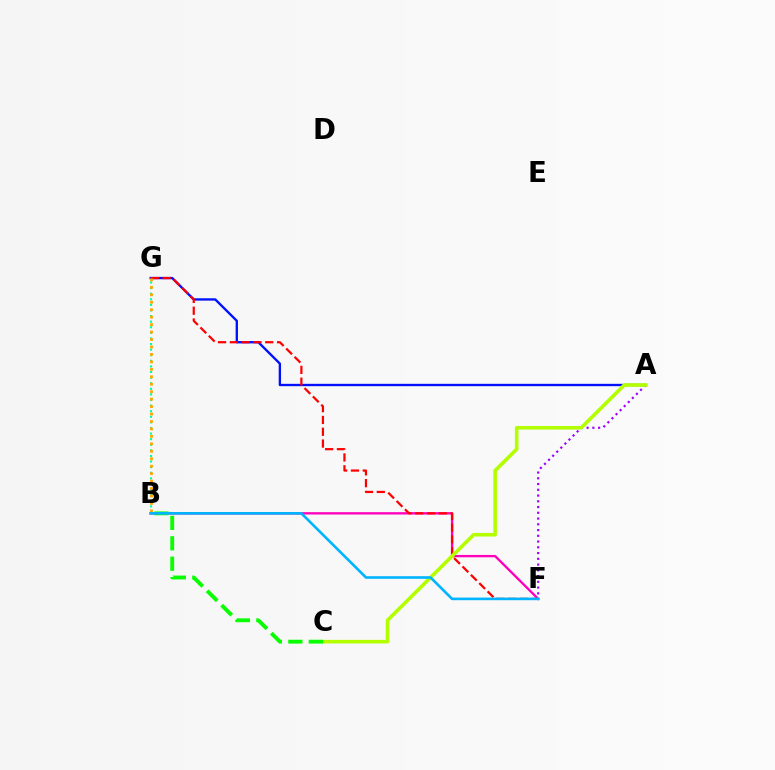{('A', 'G'): [{'color': '#0010ff', 'line_style': 'solid', 'thickness': 1.69}], ('B', 'F'): [{'color': '#ff00bd', 'line_style': 'solid', 'thickness': 1.69}, {'color': '#00b5ff', 'line_style': 'solid', 'thickness': 1.89}], ('A', 'F'): [{'color': '#9b00ff', 'line_style': 'dotted', 'thickness': 1.56}], ('F', 'G'): [{'color': '#ff0000', 'line_style': 'dashed', 'thickness': 1.6}], ('B', 'G'): [{'color': '#00ff9d', 'line_style': 'dotted', 'thickness': 1.52}, {'color': '#ffa500', 'line_style': 'dotted', 'thickness': 2.02}], ('A', 'C'): [{'color': '#b3ff00', 'line_style': 'solid', 'thickness': 2.59}], ('B', 'C'): [{'color': '#08ff00', 'line_style': 'dashed', 'thickness': 2.77}]}